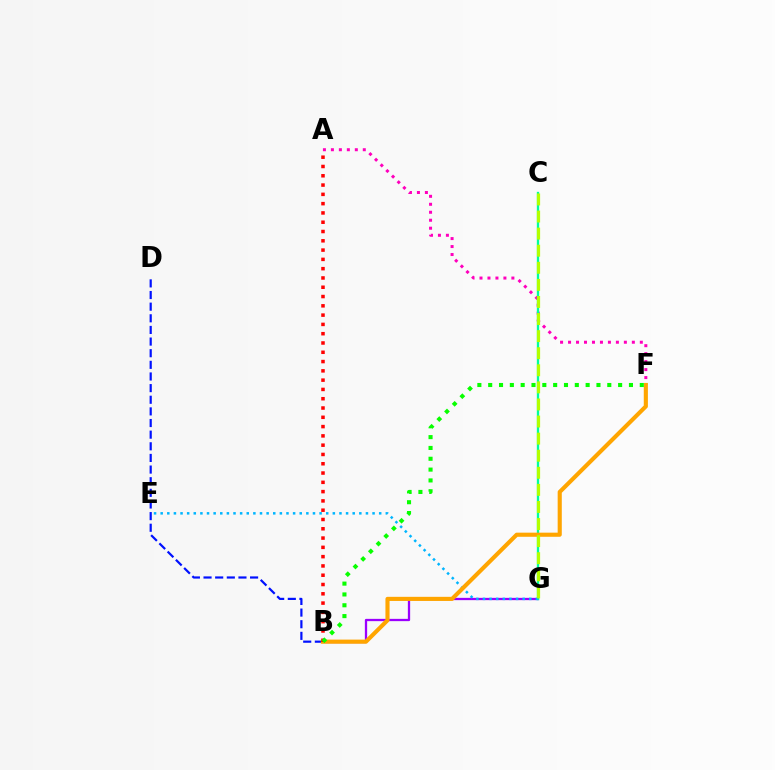{('B', 'G'): [{'color': '#9b00ff', 'line_style': 'solid', 'thickness': 1.64}], ('A', 'F'): [{'color': '#ff00bd', 'line_style': 'dotted', 'thickness': 2.17}], ('B', 'D'): [{'color': '#0010ff', 'line_style': 'dashed', 'thickness': 1.58}], ('C', 'G'): [{'color': '#00ff9d', 'line_style': 'solid', 'thickness': 1.67}, {'color': '#b3ff00', 'line_style': 'dashed', 'thickness': 2.32}], ('E', 'G'): [{'color': '#00b5ff', 'line_style': 'dotted', 'thickness': 1.8}], ('B', 'F'): [{'color': '#ffa500', 'line_style': 'solid', 'thickness': 2.97}, {'color': '#08ff00', 'line_style': 'dotted', 'thickness': 2.94}], ('A', 'B'): [{'color': '#ff0000', 'line_style': 'dotted', 'thickness': 2.52}]}